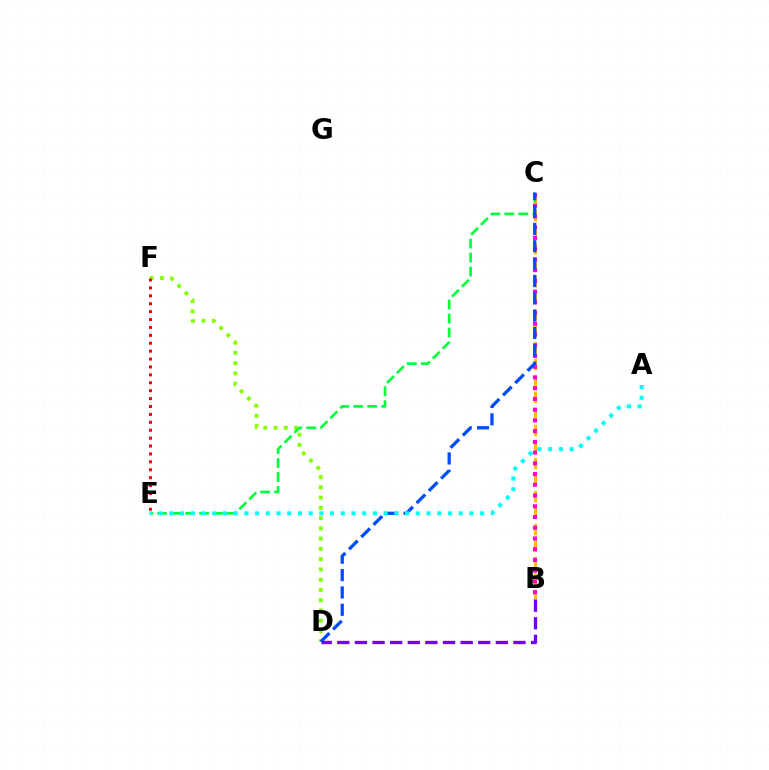{('B', 'C'): [{'color': '#ffbd00', 'line_style': 'dashed', 'thickness': 2.24}, {'color': '#ff00cf', 'line_style': 'dotted', 'thickness': 2.92}], ('D', 'F'): [{'color': '#84ff00', 'line_style': 'dotted', 'thickness': 2.79}], ('C', 'E'): [{'color': '#00ff39', 'line_style': 'dashed', 'thickness': 1.9}], ('C', 'D'): [{'color': '#004bff', 'line_style': 'dashed', 'thickness': 2.36}], ('A', 'E'): [{'color': '#00fff6', 'line_style': 'dotted', 'thickness': 2.91}], ('B', 'D'): [{'color': '#7200ff', 'line_style': 'dashed', 'thickness': 2.39}], ('E', 'F'): [{'color': '#ff0000', 'line_style': 'dotted', 'thickness': 2.15}]}